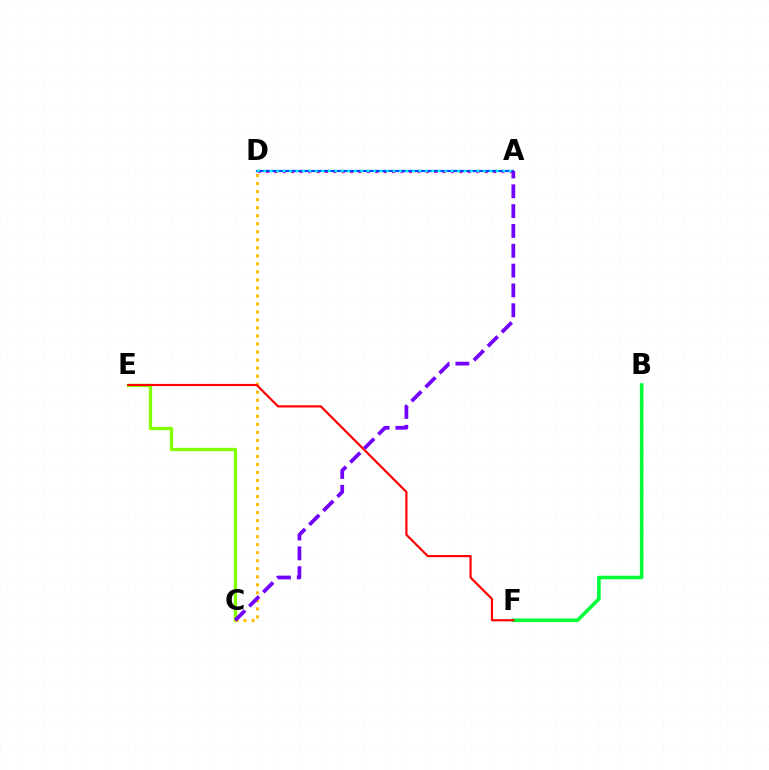{('C', 'E'): [{'color': '#84ff00', 'line_style': 'solid', 'thickness': 2.43}], ('B', 'F'): [{'color': '#00ff39', 'line_style': 'solid', 'thickness': 2.59}], ('C', 'D'): [{'color': '#ffbd00', 'line_style': 'dotted', 'thickness': 2.18}], ('A', 'D'): [{'color': '#ff00cf', 'line_style': 'dotted', 'thickness': 2.28}, {'color': '#004bff', 'line_style': 'solid', 'thickness': 1.57}, {'color': '#00fff6', 'line_style': 'dotted', 'thickness': 1.76}], ('E', 'F'): [{'color': '#ff0000', 'line_style': 'solid', 'thickness': 1.57}], ('A', 'C'): [{'color': '#7200ff', 'line_style': 'dashed', 'thickness': 2.69}]}